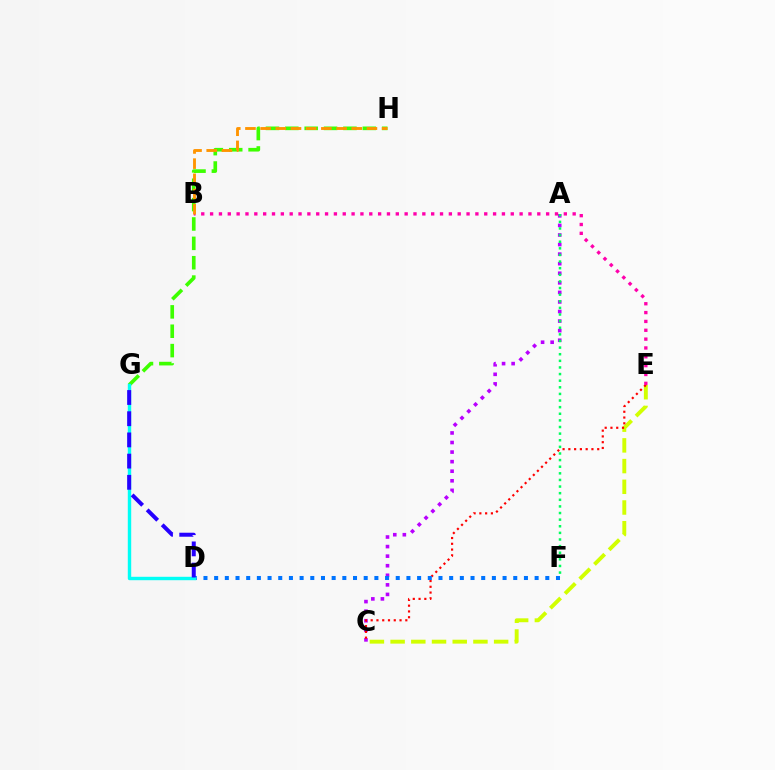{('G', 'H'): [{'color': '#3dff00', 'line_style': 'dashed', 'thickness': 2.63}], ('C', 'E'): [{'color': '#d1ff00', 'line_style': 'dashed', 'thickness': 2.81}, {'color': '#ff0000', 'line_style': 'dotted', 'thickness': 1.57}], ('A', 'C'): [{'color': '#b900ff', 'line_style': 'dotted', 'thickness': 2.6}], ('D', 'F'): [{'color': '#0074ff', 'line_style': 'dotted', 'thickness': 2.9}], ('B', 'E'): [{'color': '#ff00ac', 'line_style': 'dotted', 'thickness': 2.4}], ('D', 'G'): [{'color': '#00fff6', 'line_style': 'solid', 'thickness': 2.45}, {'color': '#2500ff', 'line_style': 'dashed', 'thickness': 2.88}], ('B', 'H'): [{'color': '#ff9400', 'line_style': 'dashed', 'thickness': 2.06}], ('A', 'F'): [{'color': '#00ff5c', 'line_style': 'dotted', 'thickness': 1.8}]}